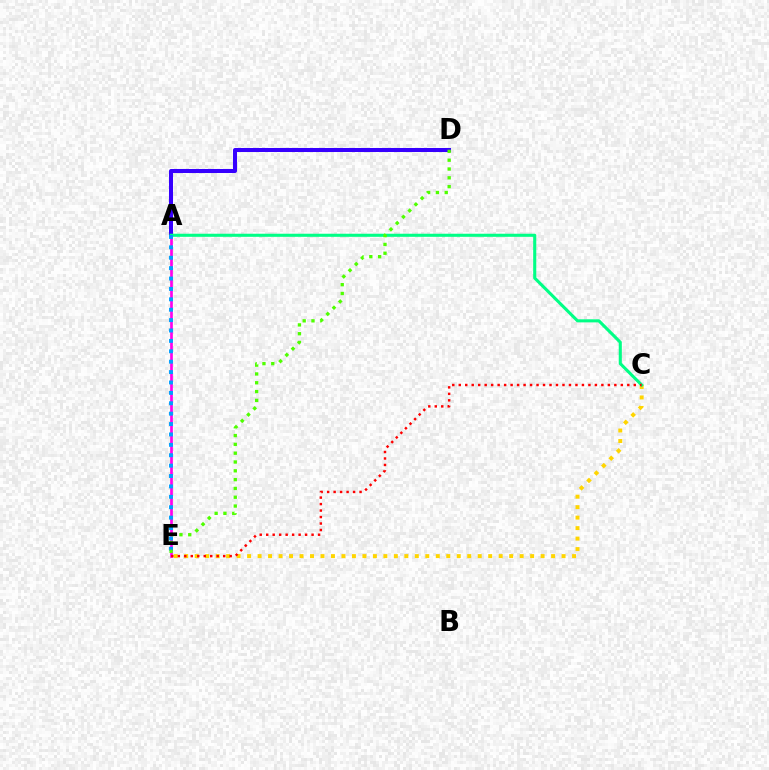{('C', 'E'): [{'color': '#ffd500', 'line_style': 'dotted', 'thickness': 2.85}, {'color': '#ff0000', 'line_style': 'dotted', 'thickness': 1.76}], ('A', 'E'): [{'color': '#ff00ed', 'line_style': 'solid', 'thickness': 1.94}, {'color': '#009eff', 'line_style': 'dotted', 'thickness': 2.82}], ('A', 'D'): [{'color': '#3700ff', 'line_style': 'solid', 'thickness': 2.9}], ('A', 'C'): [{'color': '#00ff86', 'line_style': 'solid', 'thickness': 2.22}], ('D', 'E'): [{'color': '#4fff00', 'line_style': 'dotted', 'thickness': 2.39}]}